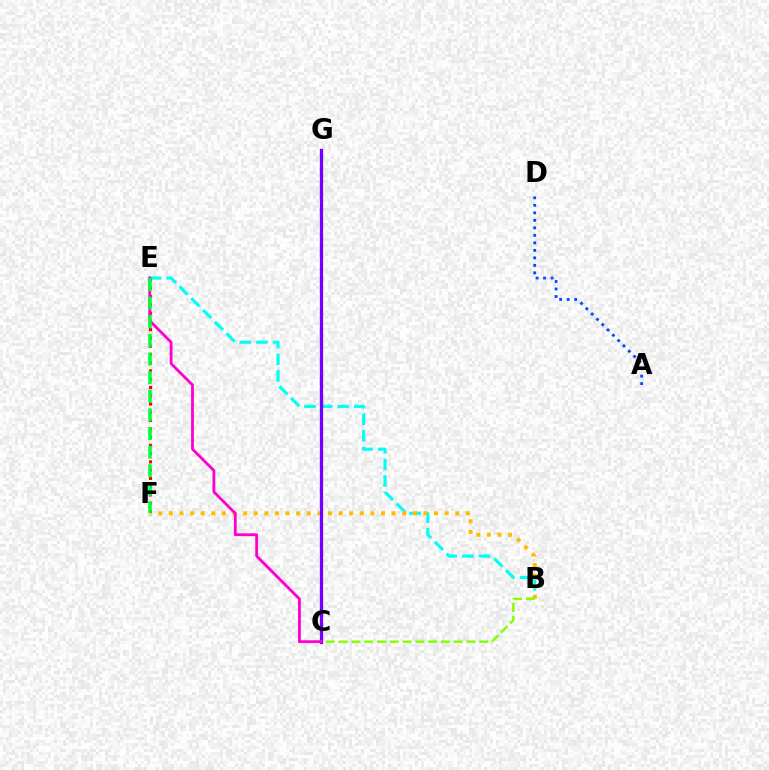{('B', 'E'): [{'color': '#00fff6', 'line_style': 'dashed', 'thickness': 2.26}], ('B', 'F'): [{'color': '#ffbd00', 'line_style': 'dotted', 'thickness': 2.88}], ('C', 'G'): [{'color': '#7200ff', 'line_style': 'solid', 'thickness': 2.36}], ('E', 'F'): [{'color': '#ff0000', 'line_style': 'dotted', 'thickness': 2.25}, {'color': '#00ff39', 'line_style': 'dashed', 'thickness': 2.53}], ('A', 'D'): [{'color': '#004bff', 'line_style': 'dotted', 'thickness': 2.04}], ('B', 'C'): [{'color': '#84ff00', 'line_style': 'dashed', 'thickness': 1.74}], ('C', 'E'): [{'color': '#ff00cf', 'line_style': 'solid', 'thickness': 2.03}]}